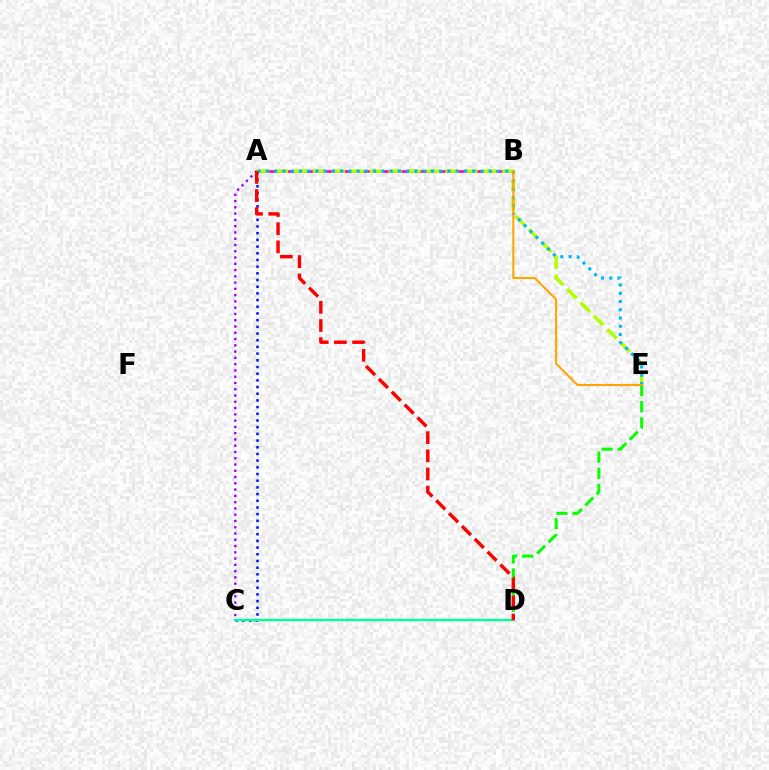{('A', 'C'): [{'color': '#9b00ff', 'line_style': 'dotted', 'thickness': 1.7}, {'color': '#0010ff', 'line_style': 'dotted', 'thickness': 1.82}], ('A', 'B'): [{'color': '#ff00bd', 'line_style': 'solid', 'thickness': 1.9}], ('A', 'E'): [{'color': '#b3ff00', 'line_style': 'dashed', 'thickness': 2.57}, {'color': '#00b5ff', 'line_style': 'dotted', 'thickness': 2.24}], ('D', 'E'): [{'color': '#08ff00', 'line_style': 'dashed', 'thickness': 2.19}], ('B', 'E'): [{'color': '#ffa500', 'line_style': 'solid', 'thickness': 1.5}], ('C', 'D'): [{'color': '#00ff9d', 'line_style': 'solid', 'thickness': 1.71}], ('A', 'D'): [{'color': '#ff0000', 'line_style': 'dashed', 'thickness': 2.47}]}